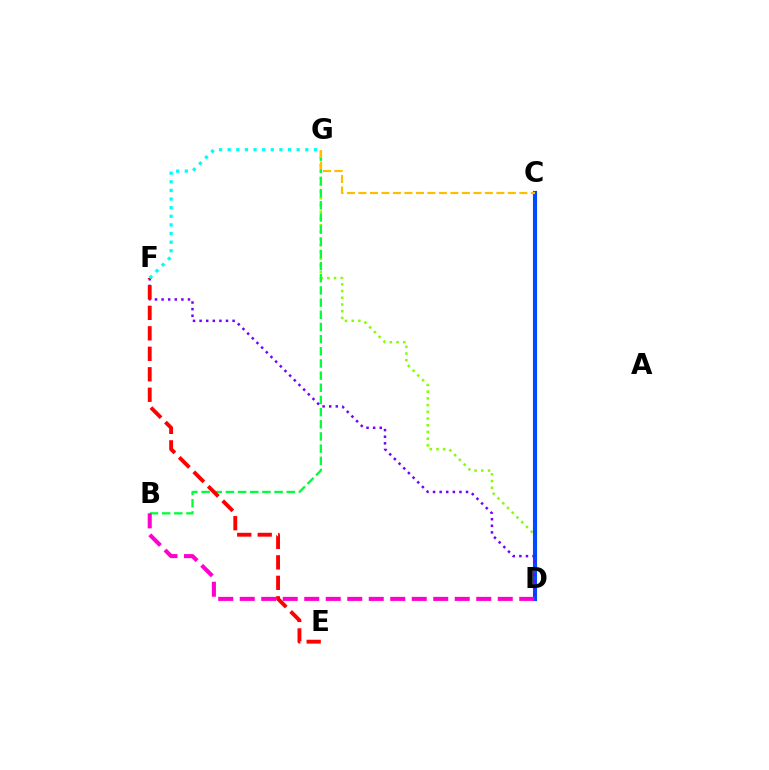{('D', 'G'): [{'color': '#84ff00', 'line_style': 'dotted', 'thickness': 1.82}], ('C', 'D'): [{'color': '#004bff', 'line_style': 'solid', 'thickness': 2.96}], ('B', 'G'): [{'color': '#00ff39', 'line_style': 'dashed', 'thickness': 1.65}], ('D', 'F'): [{'color': '#7200ff', 'line_style': 'dotted', 'thickness': 1.79}], ('E', 'F'): [{'color': '#ff0000', 'line_style': 'dashed', 'thickness': 2.78}], ('C', 'G'): [{'color': '#ffbd00', 'line_style': 'dashed', 'thickness': 1.56}], ('B', 'D'): [{'color': '#ff00cf', 'line_style': 'dashed', 'thickness': 2.92}], ('F', 'G'): [{'color': '#00fff6', 'line_style': 'dotted', 'thickness': 2.34}]}